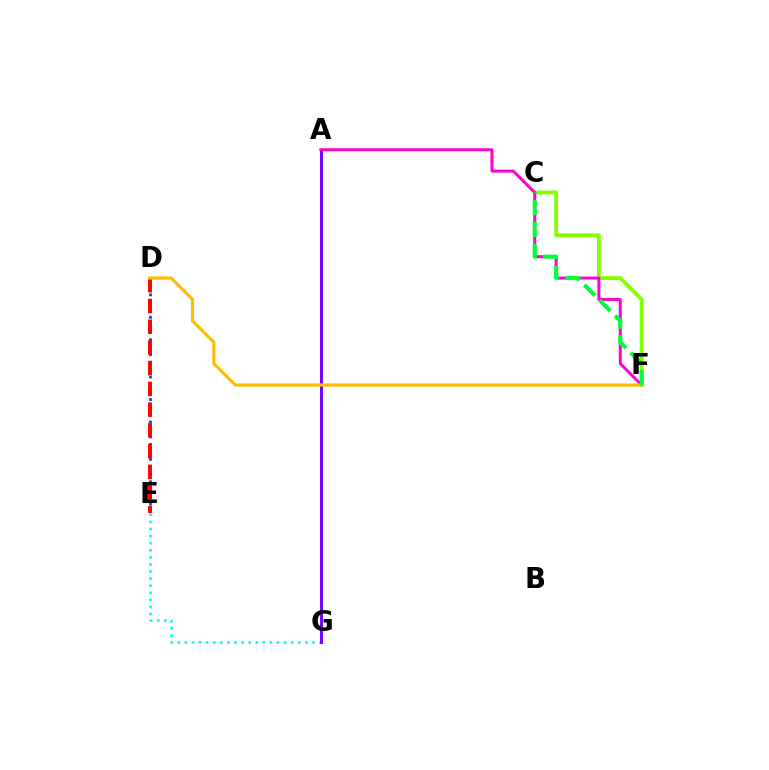{('C', 'F'): [{'color': '#84ff00', 'line_style': 'solid', 'thickness': 2.76}, {'color': '#00ff39', 'line_style': 'dashed', 'thickness': 2.95}], ('E', 'G'): [{'color': '#00fff6', 'line_style': 'dotted', 'thickness': 1.93}], ('A', 'G'): [{'color': '#7200ff', 'line_style': 'solid', 'thickness': 2.1}], ('A', 'F'): [{'color': '#ff00cf', 'line_style': 'solid', 'thickness': 2.15}], ('D', 'E'): [{'color': '#004bff', 'line_style': 'dotted', 'thickness': 2.03}, {'color': '#ff0000', 'line_style': 'dashed', 'thickness': 2.82}], ('D', 'F'): [{'color': '#ffbd00', 'line_style': 'solid', 'thickness': 2.26}]}